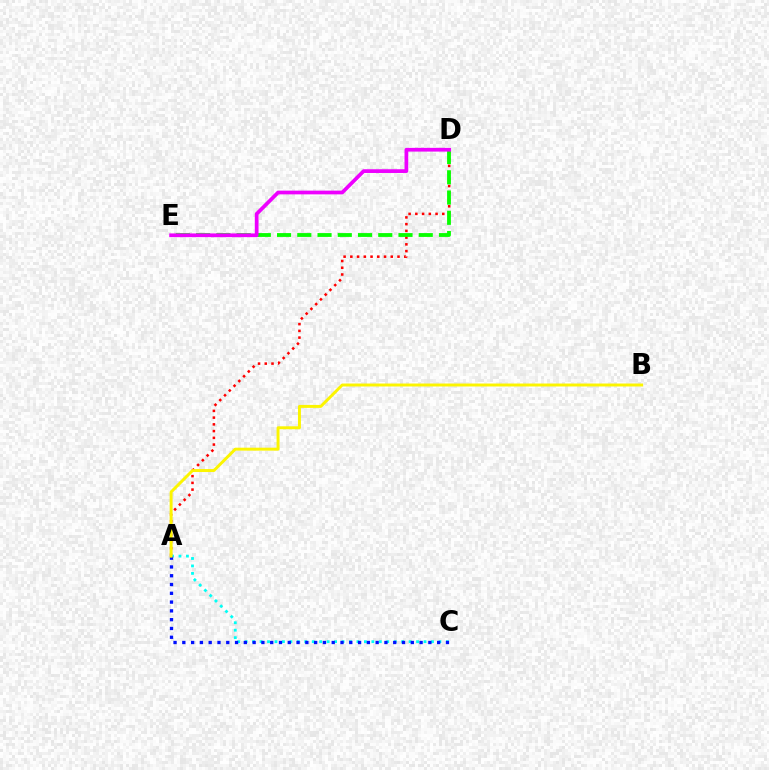{('A', 'D'): [{'color': '#ff0000', 'line_style': 'dotted', 'thickness': 1.83}], ('D', 'E'): [{'color': '#08ff00', 'line_style': 'dashed', 'thickness': 2.75}, {'color': '#ee00ff', 'line_style': 'solid', 'thickness': 2.69}], ('A', 'C'): [{'color': '#00fff6', 'line_style': 'dotted', 'thickness': 2.02}, {'color': '#0010ff', 'line_style': 'dotted', 'thickness': 2.39}], ('A', 'B'): [{'color': '#fcf500', 'line_style': 'solid', 'thickness': 2.13}]}